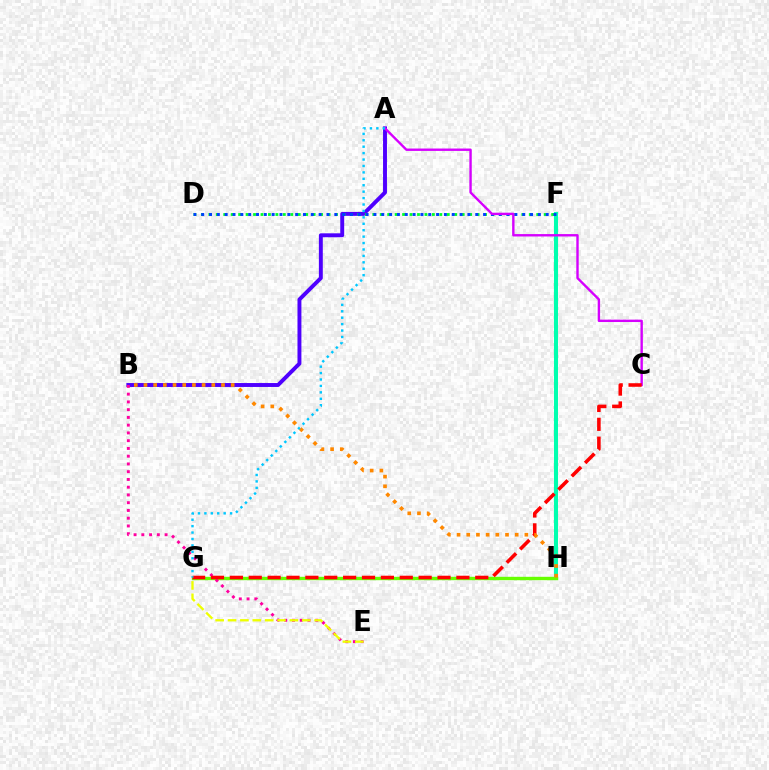{('F', 'H'): [{'color': '#00ffaf', 'line_style': 'solid', 'thickness': 2.92}], ('A', 'B'): [{'color': '#4f00ff', 'line_style': 'solid', 'thickness': 2.82}], ('D', 'F'): [{'color': '#00ff27', 'line_style': 'dotted', 'thickness': 2.02}, {'color': '#003fff', 'line_style': 'dotted', 'thickness': 2.13}], ('G', 'H'): [{'color': '#66ff00', 'line_style': 'solid', 'thickness': 2.44}], ('B', 'E'): [{'color': '#ff00a0', 'line_style': 'dotted', 'thickness': 2.11}], ('A', 'C'): [{'color': '#d600ff', 'line_style': 'solid', 'thickness': 1.72}], ('C', 'G'): [{'color': '#ff0000', 'line_style': 'dashed', 'thickness': 2.56}], ('E', 'G'): [{'color': '#eeff00', 'line_style': 'dashed', 'thickness': 1.68}], ('B', 'H'): [{'color': '#ff8800', 'line_style': 'dotted', 'thickness': 2.63}], ('A', 'G'): [{'color': '#00c7ff', 'line_style': 'dotted', 'thickness': 1.75}]}